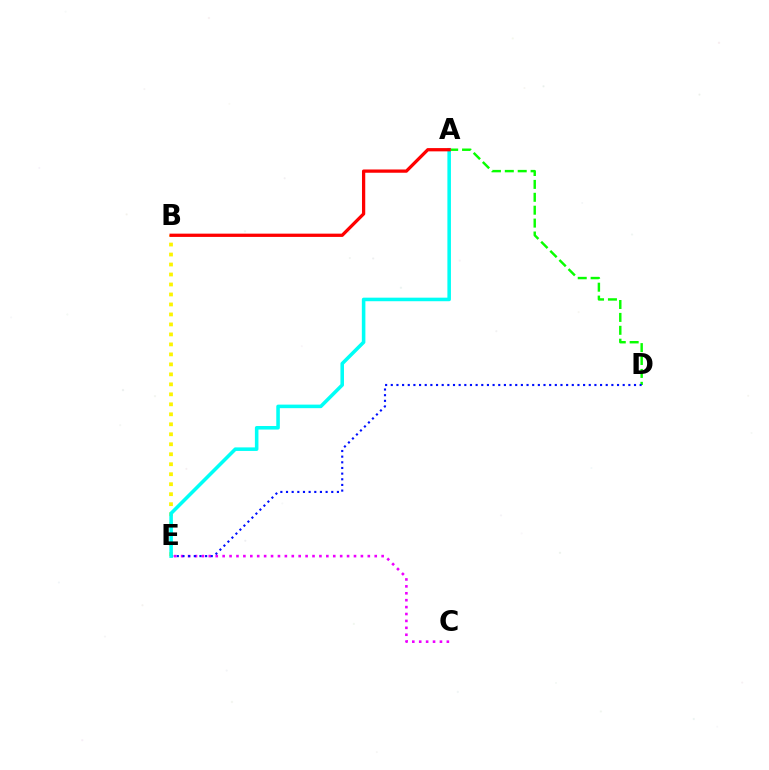{('C', 'E'): [{'color': '#ee00ff', 'line_style': 'dotted', 'thickness': 1.88}], ('B', 'E'): [{'color': '#fcf500', 'line_style': 'dotted', 'thickness': 2.71}], ('A', 'D'): [{'color': '#08ff00', 'line_style': 'dashed', 'thickness': 1.75}], ('D', 'E'): [{'color': '#0010ff', 'line_style': 'dotted', 'thickness': 1.54}], ('A', 'E'): [{'color': '#00fff6', 'line_style': 'solid', 'thickness': 2.56}], ('A', 'B'): [{'color': '#ff0000', 'line_style': 'solid', 'thickness': 2.35}]}